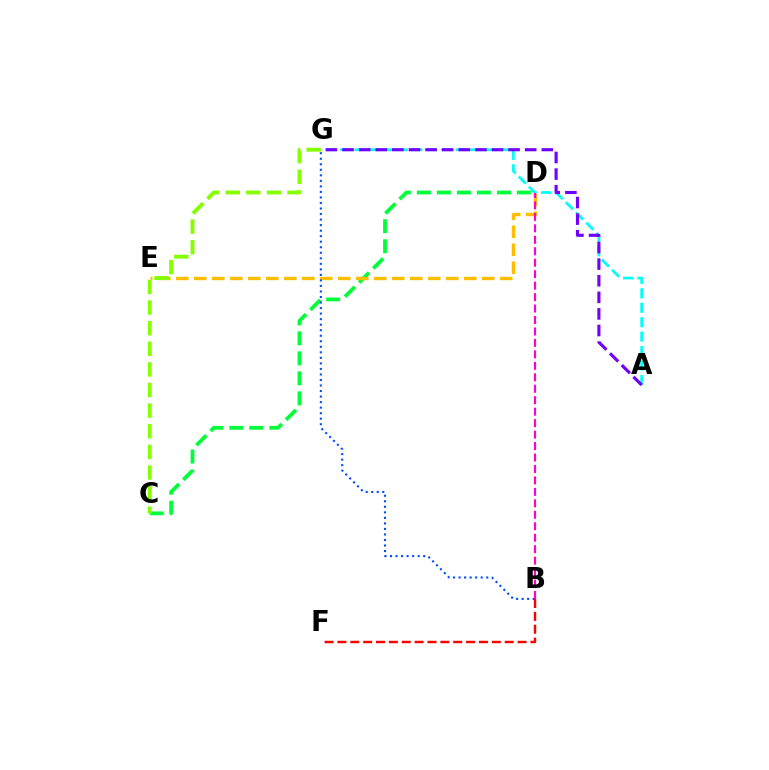{('C', 'D'): [{'color': '#00ff39', 'line_style': 'dashed', 'thickness': 2.72}], ('A', 'G'): [{'color': '#00fff6', 'line_style': 'dashed', 'thickness': 1.96}, {'color': '#7200ff', 'line_style': 'dashed', 'thickness': 2.26}], ('D', 'E'): [{'color': '#ffbd00', 'line_style': 'dashed', 'thickness': 2.44}], ('B', 'G'): [{'color': '#004bff', 'line_style': 'dotted', 'thickness': 1.5}], ('B', 'D'): [{'color': '#ff00cf', 'line_style': 'dashed', 'thickness': 1.56}], ('C', 'G'): [{'color': '#84ff00', 'line_style': 'dashed', 'thickness': 2.8}], ('B', 'F'): [{'color': '#ff0000', 'line_style': 'dashed', 'thickness': 1.75}]}